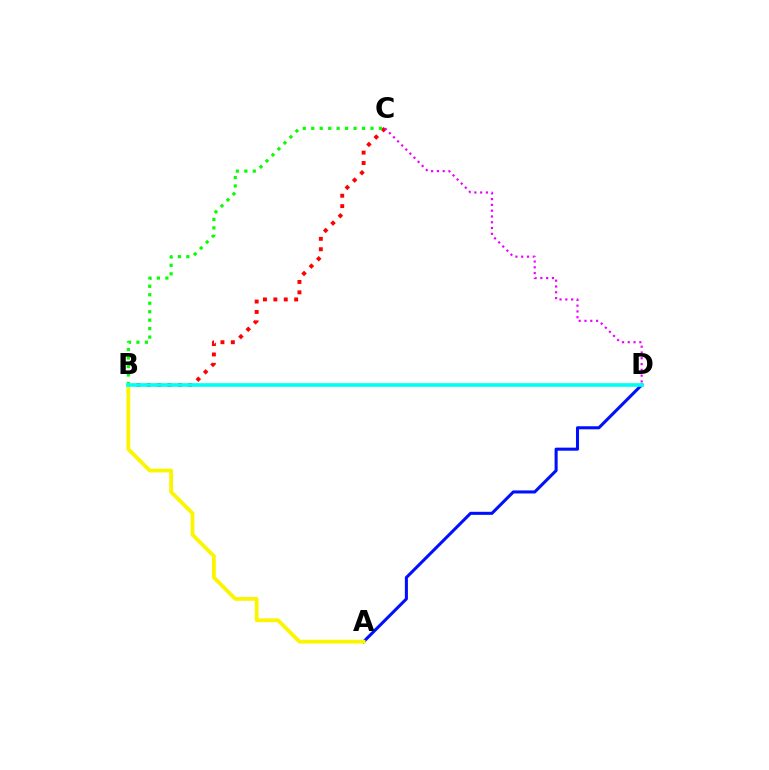{('B', 'C'): [{'color': '#ff0000', 'line_style': 'dotted', 'thickness': 2.82}, {'color': '#08ff00', 'line_style': 'dotted', 'thickness': 2.3}], ('A', 'D'): [{'color': '#0010ff', 'line_style': 'solid', 'thickness': 2.2}], ('A', 'B'): [{'color': '#fcf500', 'line_style': 'solid', 'thickness': 2.75}], ('B', 'D'): [{'color': '#00fff6', 'line_style': 'solid', 'thickness': 2.64}], ('C', 'D'): [{'color': '#ee00ff', 'line_style': 'dotted', 'thickness': 1.57}]}